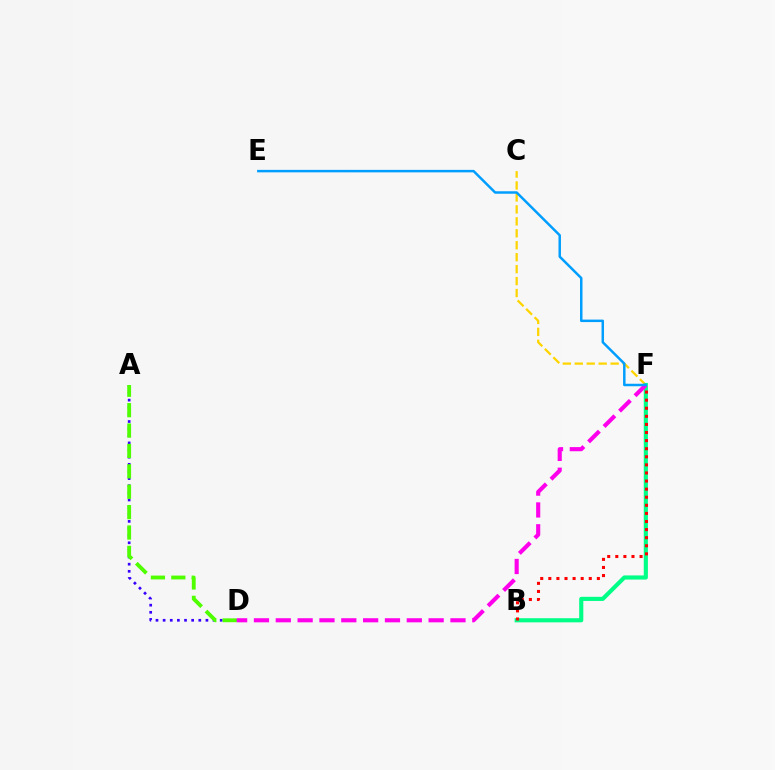{('C', 'F'): [{'color': '#ffd500', 'line_style': 'dashed', 'thickness': 1.62}], ('B', 'F'): [{'color': '#00ff86', 'line_style': 'solid', 'thickness': 2.97}, {'color': '#ff0000', 'line_style': 'dotted', 'thickness': 2.2}], ('A', 'D'): [{'color': '#3700ff', 'line_style': 'dotted', 'thickness': 1.94}, {'color': '#4fff00', 'line_style': 'dashed', 'thickness': 2.77}], ('D', 'F'): [{'color': '#ff00ed', 'line_style': 'dashed', 'thickness': 2.97}], ('E', 'F'): [{'color': '#009eff', 'line_style': 'solid', 'thickness': 1.78}]}